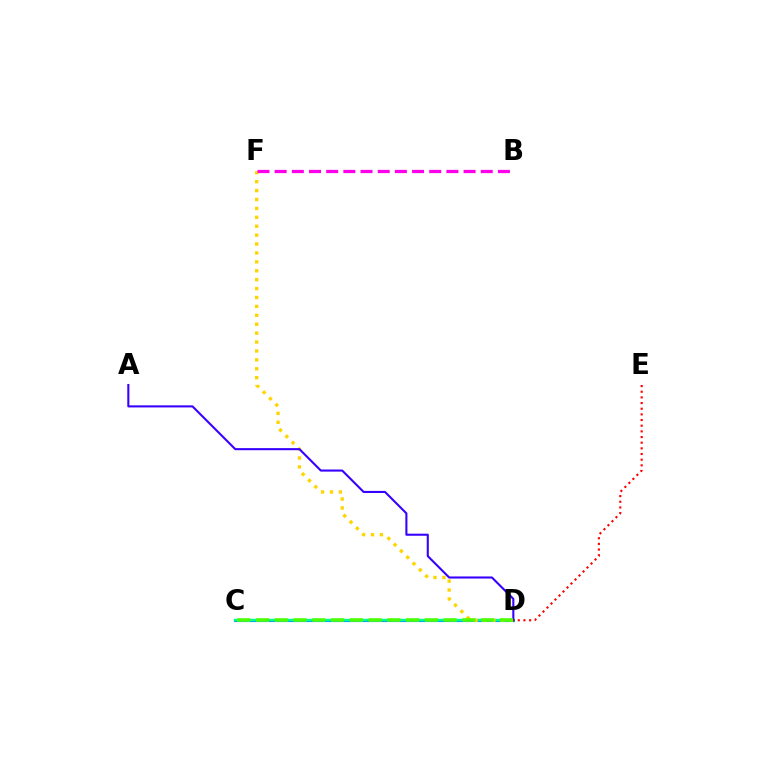{('C', 'D'): [{'color': '#009eff', 'line_style': 'solid', 'thickness': 2.25}, {'color': '#00ff86', 'line_style': 'solid', 'thickness': 1.65}, {'color': '#4fff00', 'line_style': 'dashed', 'thickness': 2.55}], ('D', 'F'): [{'color': '#ffd500', 'line_style': 'dotted', 'thickness': 2.42}], ('A', 'D'): [{'color': '#3700ff', 'line_style': 'solid', 'thickness': 1.5}], ('D', 'E'): [{'color': '#ff0000', 'line_style': 'dotted', 'thickness': 1.54}], ('B', 'F'): [{'color': '#ff00ed', 'line_style': 'dashed', 'thickness': 2.33}]}